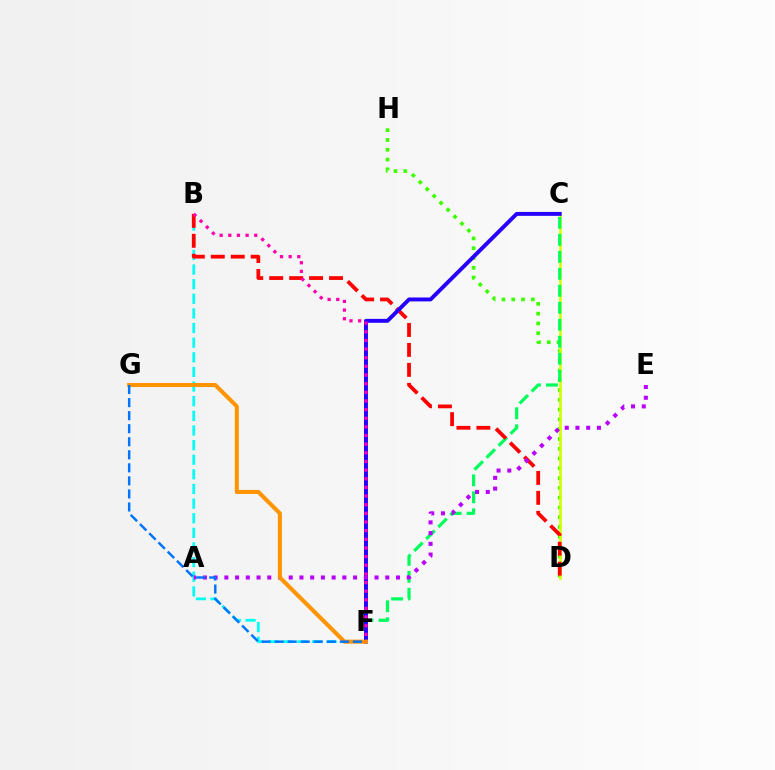{('B', 'F'): [{'color': '#00fff6', 'line_style': 'dashed', 'thickness': 1.99}, {'color': '#ff00ac', 'line_style': 'dotted', 'thickness': 2.35}], ('D', 'H'): [{'color': '#3dff00', 'line_style': 'dotted', 'thickness': 2.66}], ('C', 'D'): [{'color': '#d1ff00', 'line_style': 'solid', 'thickness': 1.88}], ('C', 'F'): [{'color': '#00ff5c', 'line_style': 'dashed', 'thickness': 2.31}, {'color': '#2500ff', 'line_style': 'solid', 'thickness': 2.82}], ('B', 'D'): [{'color': '#ff0000', 'line_style': 'dashed', 'thickness': 2.71}], ('A', 'E'): [{'color': '#b900ff', 'line_style': 'dotted', 'thickness': 2.91}], ('F', 'G'): [{'color': '#ff9400', 'line_style': 'solid', 'thickness': 2.91}, {'color': '#0074ff', 'line_style': 'dashed', 'thickness': 1.77}]}